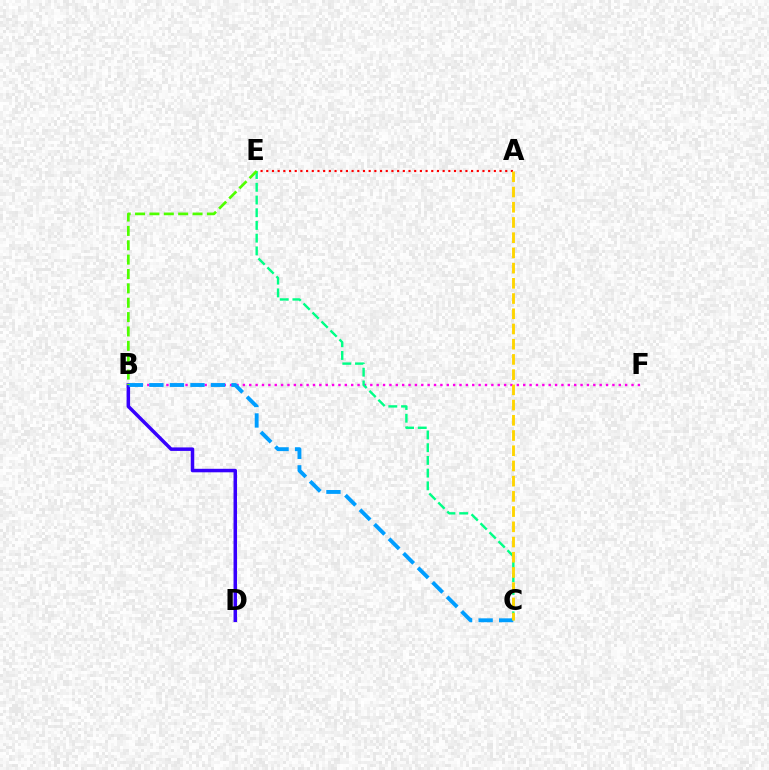{('B', 'F'): [{'color': '#ff00ed', 'line_style': 'dotted', 'thickness': 1.73}], ('B', 'D'): [{'color': '#3700ff', 'line_style': 'solid', 'thickness': 2.52}], ('C', 'E'): [{'color': '#00ff86', 'line_style': 'dashed', 'thickness': 1.73}], ('B', 'C'): [{'color': '#009eff', 'line_style': 'dashed', 'thickness': 2.79}], ('B', 'E'): [{'color': '#4fff00', 'line_style': 'dashed', 'thickness': 1.95}], ('A', 'E'): [{'color': '#ff0000', 'line_style': 'dotted', 'thickness': 1.55}], ('A', 'C'): [{'color': '#ffd500', 'line_style': 'dashed', 'thickness': 2.07}]}